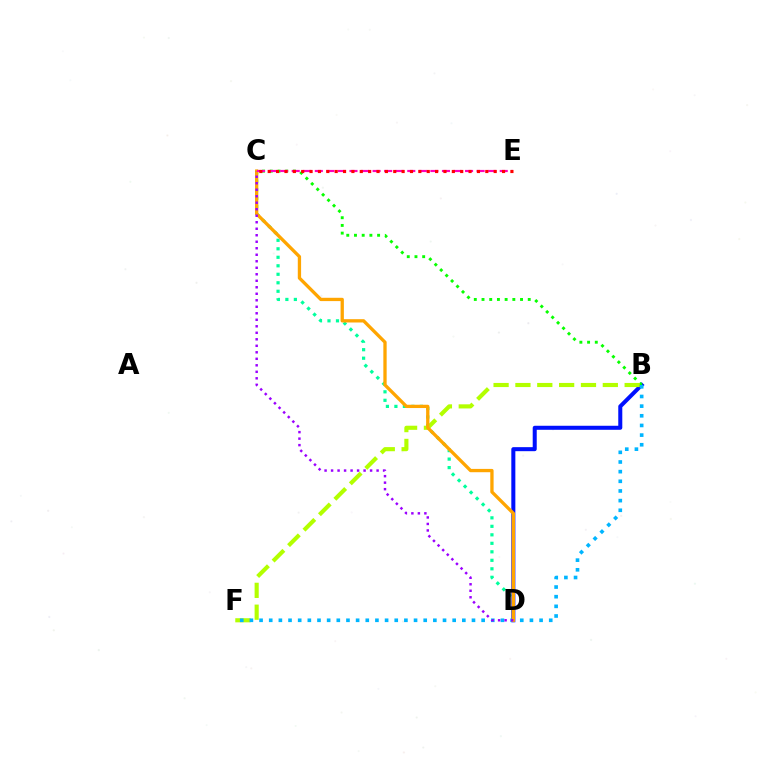{('C', 'D'): [{'color': '#00ff9d', 'line_style': 'dotted', 'thickness': 2.31}, {'color': '#ffa500', 'line_style': 'solid', 'thickness': 2.38}, {'color': '#9b00ff', 'line_style': 'dotted', 'thickness': 1.77}], ('B', 'D'): [{'color': '#0010ff', 'line_style': 'solid', 'thickness': 2.9}], ('B', 'C'): [{'color': '#08ff00', 'line_style': 'dotted', 'thickness': 2.09}], ('B', 'F'): [{'color': '#b3ff00', 'line_style': 'dashed', 'thickness': 2.97}, {'color': '#00b5ff', 'line_style': 'dotted', 'thickness': 2.62}], ('C', 'E'): [{'color': '#ff00bd', 'line_style': 'dashed', 'thickness': 1.57}, {'color': '#ff0000', 'line_style': 'dotted', 'thickness': 2.27}]}